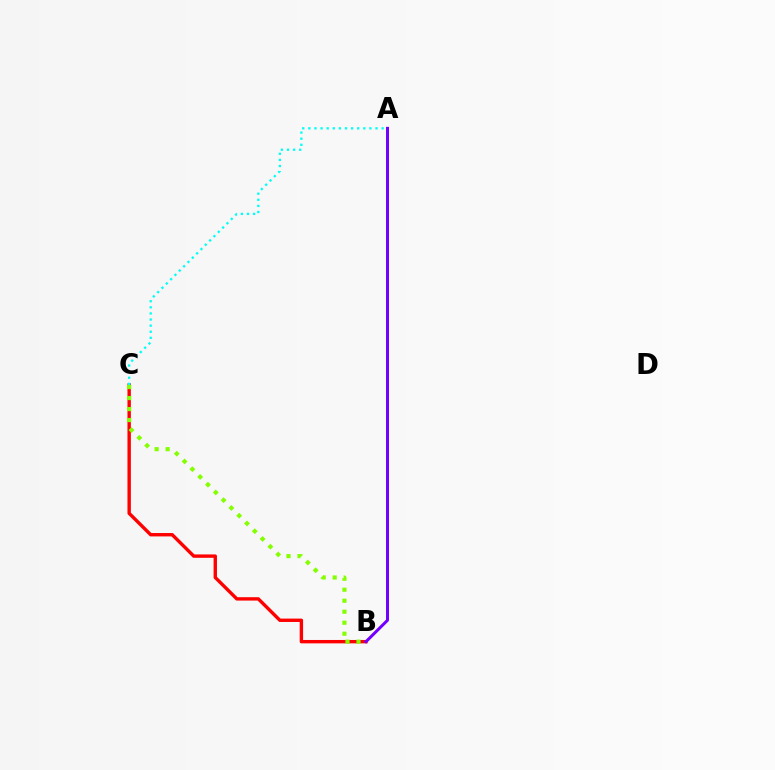{('B', 'C'): [{'color': '#ff0000', 'line_style': 'solid', 'thickness': 2.44}, {'color': '#84ff00', 'line_style': 'dotted', 'thickness': 2.99}], ('A', 'C'): [{'color': '#00fff6', 'line_style': 'dotted', 'thickness': 1.66}], ('A', 'B'): [{'color': '#7200ff', 'line_style': 'solid', 'thickness': 2.15}]}